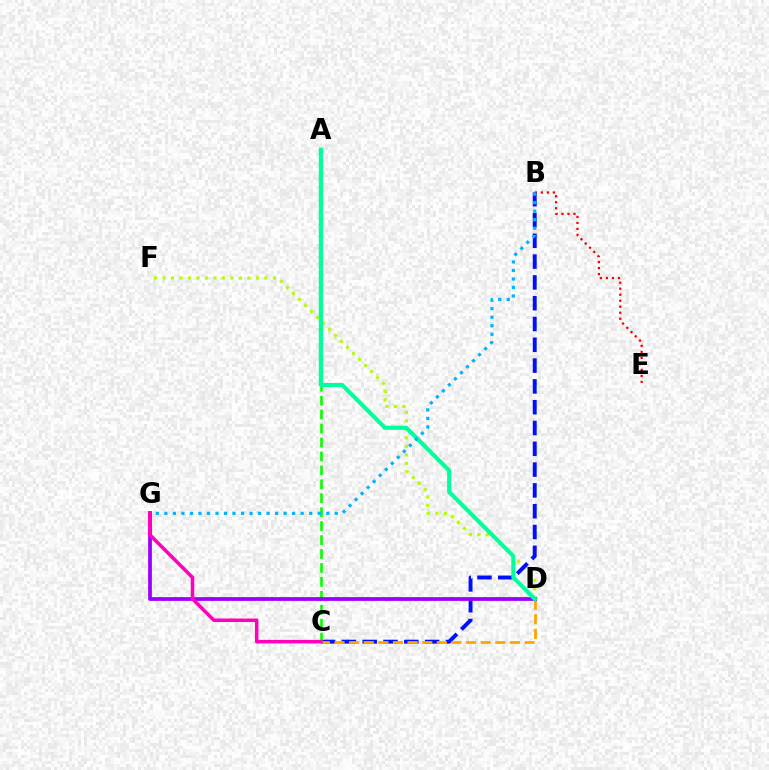{('D', 'F'): [{'color': '#b3ff00', 'line_style': 'dotted', 'thickness': 2.31}], ('B', 'E'): [{'color': '#ff0000', 'line_style': 'dotted', 'thickness': 1.63}], ('B', 'C'): [{'color': '#0010ff', 'line_style': 'dashed', 'thickness': 2.83}], ('C', 'D'): [{'color': '#ffa500', 'line_style': 'dashed', 'thickness': 1.99}], ('A', 'C'): [{'color': '#08ff00', 'line_style': 'dashed', 'thickness': 1.89}], ('D', 'G'): [{'color': '#9b00ff', 'line_style': 'solid', 'thickness': 2.71}], ('A', 'D'): [{'color': '#00ff9d', 'line_style': 'solid', 'thickness': 2.96}], ('B', 'G'): [{'color': '#00b5ff', 'line_style': 'dotted', 'thickness': 2.31}], ('C', 'G'): [{'color': '#ff00bd', 'line_style': 'solid', 'thickness': 2.54}]}